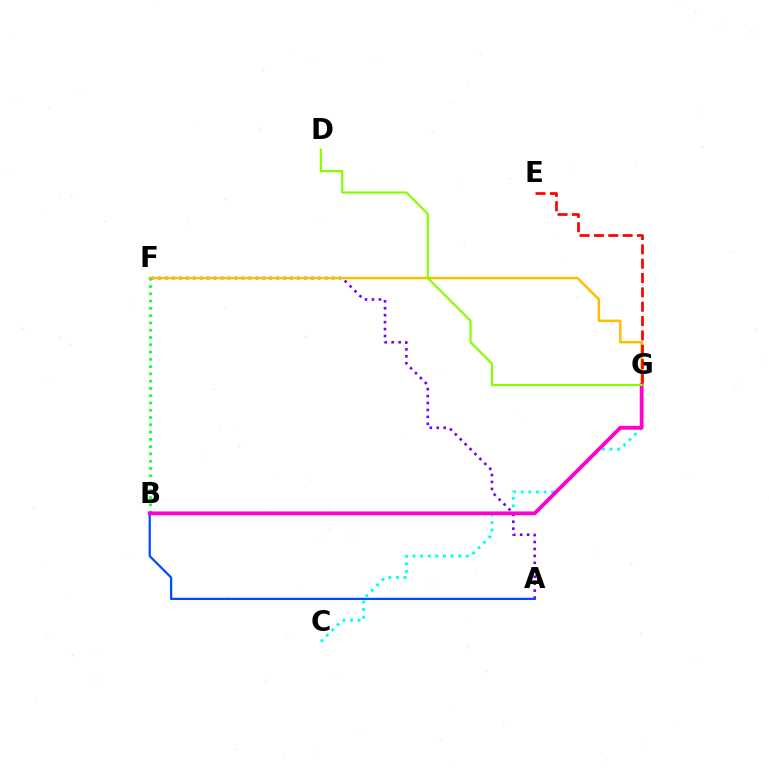{('A', 'F'): [{'color': '#7200ff', 'line_style': 'dotted', 'thickness': 1.89}], ('A', 'B'): [{'color': '#004bff', 'line_style': 'solid', 'thickness': 1.6}], ('F', 'G'): [{'color': '#ffbd00', 'line_style': 'solid', 'thickness': 1.78}], ('C', 'G'): [{'color': '#00fff6', 'line_style': 'dotted', 'thickness': 2.07}], ('B', 'F'): [{'color': '#00ff39', 'line_style': 'dotted', 'thickness': 1.98}], ('B', 'G'): [{'color': '#ff00cf', 'line_style': 'solid', 'thickness': 2.74}], ('E', 'G'): [{'color': '#ff0000', 'line_style': 'dashed', 'thickness': 1.95}], ('D', 'G'): [{'color': '#84ff00', 'line_style': 'solid', 'thickness': 1.58}]}